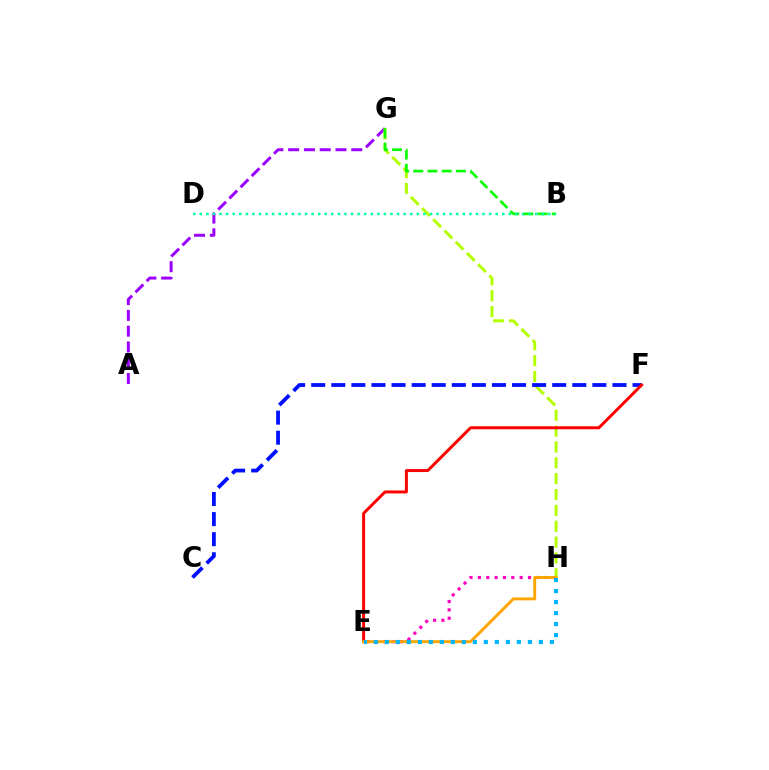{('A', 'G'): [{'color': '#9b00ff', 'line_style': 'dashed', 'thickness': 2.14}], ('G', 'H'): [{'color': '#b3ff00', 'line_style': 'dashed', 'thickness': 2.15}], ('C', 'F'): [{'color': '#0010ff', 'line_style': 'dashed', 'thickness': 2.73}], ('E', 'H'): [{'color': '#ff00bd', 'line_style': 'dotted', 'thickness': 2.27}, {'color': '#ffa500', 'line_style': 'solid', 'thickness': 2.1}, {'color': '#00b5ff', 'line_style': 'dotted', 'thickness': 2.99}], ('E', 'F'): [{'color': '#ff0000', 'line_style': 'solid', 'thickness': 2.14}], ('B', 'G'): [{'color': '#08ff00', 'line_style': 'dashed', 'thickness': 1.93}], ('B', 'D'): [{'color': '#00ff9d', 'line_style': 'dotted', 'thickness': 1.79}]}